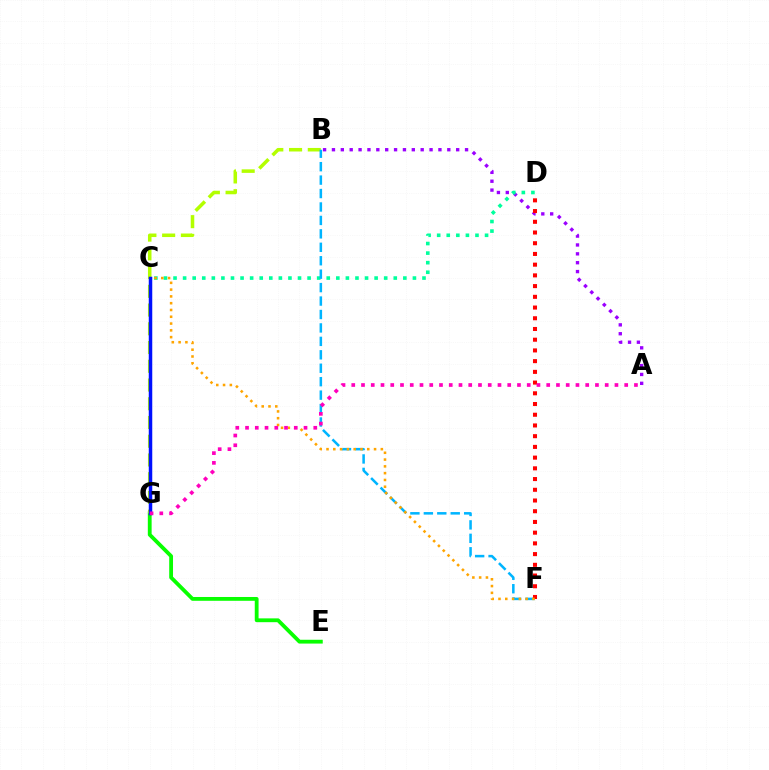{('A', 'B'): [{'color': '#9b00ff', 'line_style': 'dotted', 'thickness': 2.41}], ('E', 'G'): [{'color': '#08ff00', 'line_style': 'solid', 'thickness': 2.74}], ('C', 'D'): [{'color': '#00ff9d', 'line_style': 'dotted', 'thickness': 2.6}], ('B', 'G'): [{'color': '#b3ff00', 'line_style': 'dashed', 'thickness': 2.55}], ('B', 'F'): [{'color': '#00b5ff', 'line_style': 'dashed', 'thickness': 1.83}], ('D', 'F'): [{'color': '#ff0000', 'line_style': 'dotted', 'thickness': 2.91}], ('C', 'F'): [{'color': '#ffa500', 'line_style': 'dotted', 'thickness': 1.84}], ('C', 'G'): [{'color': '#0010ff', 'line_style': 'solid', 'thickness': 2.52}], ('A', 'G'): [{'color': '#ff00bd', 'line_style': 'dotted', 'thickness': 2.65}]}